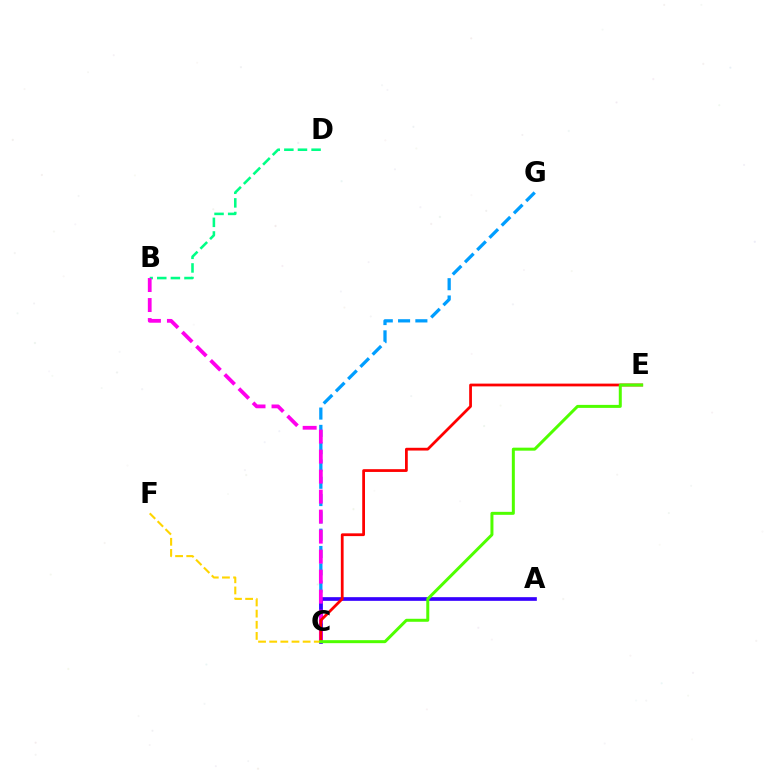{('C', 'G'): [{'color': '#009eff', 'line_style': 'dashed', 'thickness': 2.35}], ('A', 'C'): [{'color': '#3700ff', 'line_style': 'solid', 'thickness': 2.65}], ('B', 'D'): [{'color': '#00ff86', 'line_style': 'dashed', 'thickness': 1.85}], ('B', 'C'): [{'color': '#ff00ed', 'line_style': 'dashed', 'thickness': 2.72}], ('C', 'E'): [{'color': '#ff0000', 'line_style': 'solid', 'thickness': 1.99}, {'color': '#4fff00', 'line_style': 'solid', 'thickness': 2.16}], ('C', 'F'): [{'color': '#ffd500', 'line_style': 'dashed', 'thickness': 1.51}]}